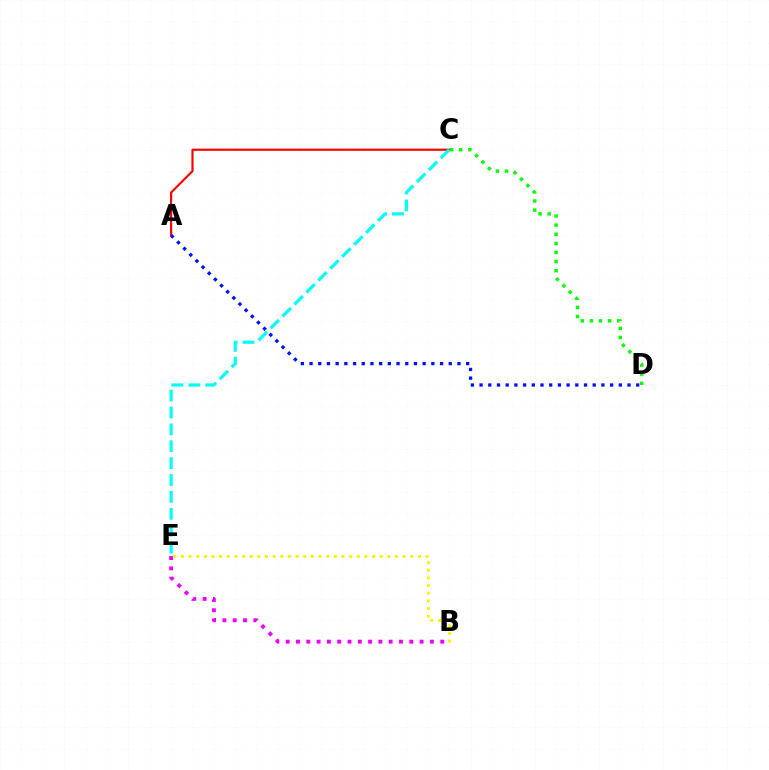{('A', 'C'): [{'color': '#ff0000', 'line_style': 'solid', 'thickness': 1.56}], ('B', 'E'): [{'color': '#fcf500', 'line_style': 'dotted', 'thickness': 2.08}, {'color': '#ee00ff', 'line_style': 'dotted', 'thickness': 2.8}], ('A', 'D'): [{'color': '#0010ff', 'line_style': 'dotted', 'thickness': 2.36}], ('C', 'D'): [{'color': '#08ff00', 'line_style': 'dotted', 'thickness': 2.47}], ('C', 'E'): [{'color': '#00fff6', 'line_style': 'dashed', 'thickness': 2.29}]}